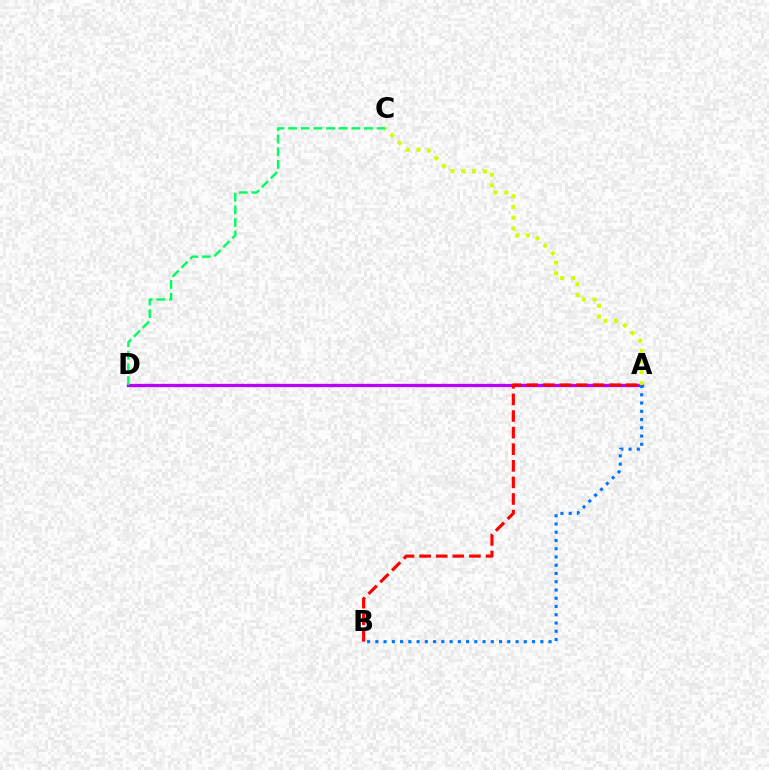{('A', 'D'): [{'color': '#b900ff', 'line_style': 'solid', 'thickness': 2.37}], ('A', 'C'): [{'color': '#d1ff00', 'line_style': 'dotted', 'thickness': 2.92}], ('C', 'D'): [{'color': '#00ff5c', 'line_style': 'dashed', 'thickness': 1.72}], ('A', 'B'): [{'color': '#0074ff', 'line_style': 'dotted', 'thickness': 2.24}, {'color': '#ff0000', 'line_style': 'dashed', 'thickness': 2.26}]}